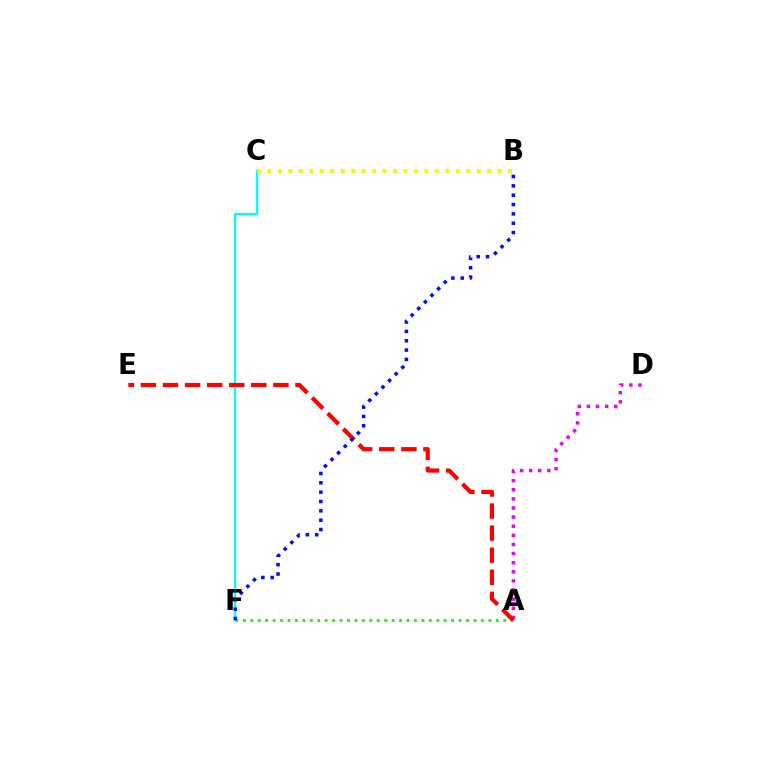{('C', 'F'): [{'color': '#00fff6', 'line_style': 'solid', 'thickness': 1.63}], ('B', 'C'): [{'color': '#fcf500', 'line_style': 'dotted', 'thickness': 2.84}], ('A', 'D'): [{'color': '#ee00ff', 'line_style': 'dotted', 'thickness': 2.48}], ('A', 'F'): [{'color': '#08ff00', 'line_style': 'dotted', 'thickness': 2.02}], ('A', 'E'): [{'color': '#ff0000', 'line_style': 'dashed', 'thickness': 3.0}], ('B', 'F'): [{'color': '#0010ff', 'line_style': 'dotted', 'thickness': 2.54}]}